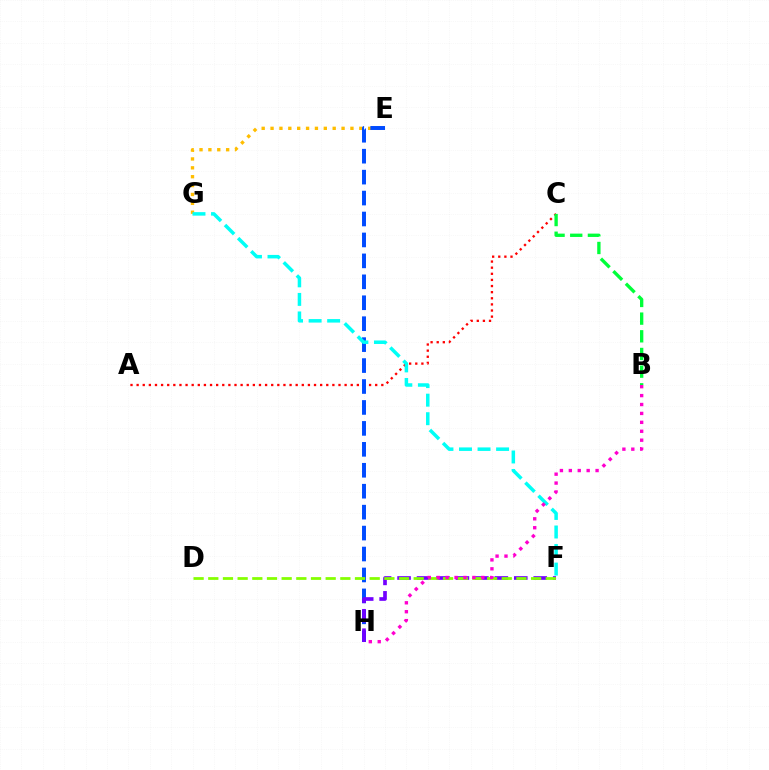{('A', 'C'): [{'color': '#ff0000', 'line_style': 'dotted', 'thickness': 1.66}], ('E', 'G'): [{'color': '#ffbd00', 'line_style': 'dotted', 'thickness': 2.41}], ('E', 'H'): [{'color': '#004bff', 'line_style': 'dashed', 'thickness': 2.84}], ('F', 'H'): [{'color': '#7200ff', 'line_style': 'dashed', 'thickness': 2.64}], ('F', 'G'): [{'color': '#00fff6', 'line_style': 'dashed', 'thickness': 2.52}], ('D', 'F'): [{'color': '#84ff00', 'line_style': 'dashed', 'thickness': 1.99}], ('B', 'H'): [{'color': '#ff00cf', 'line_style': 'dotted', 'thickness': 2.42}], ('B', 'C'): [{'color': '#00ff39', 'line_style': 'dashed', 'thickness': 2.4}]}